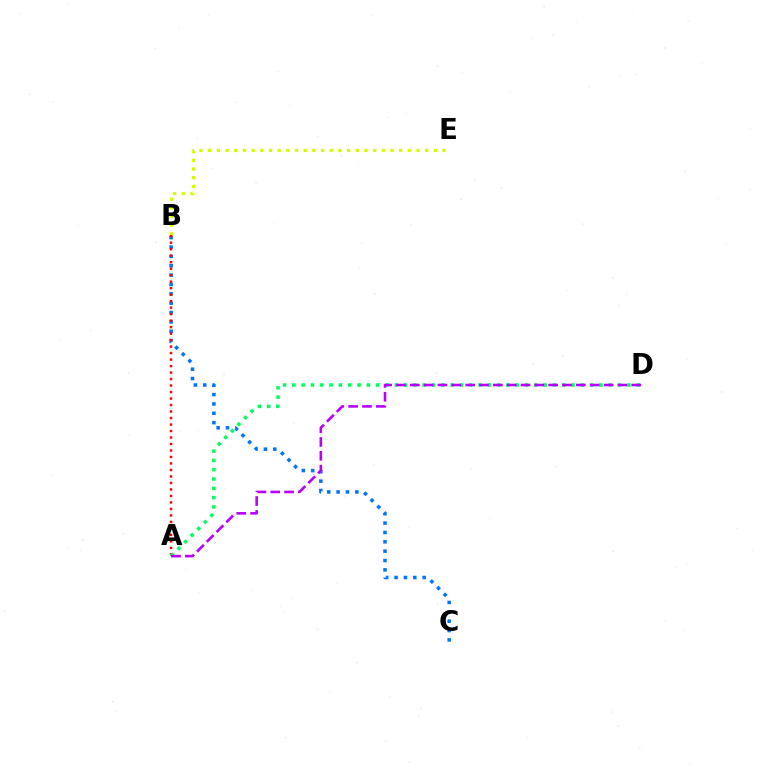{('B', 'E'): [{'color': '#d1ff00', 'line_style': 'dotted', 'thickness': 2.36}], ('B', 'C'): [{'color': '#0074ff', 'line_style': 'dotted', 'thickness': 2.54}], ('A', 'B'): [{'color': '#ff0000', 'line_style': 'dotted', 'thickness': 1.76}], ('A', 'D'): [{'color': '#00ff5c', 'line_style': 'dotted', 'thickness': 2.53}, {'color': '#b900ff', 'line_style': 'dashed', 'thickness': 1.88}]}